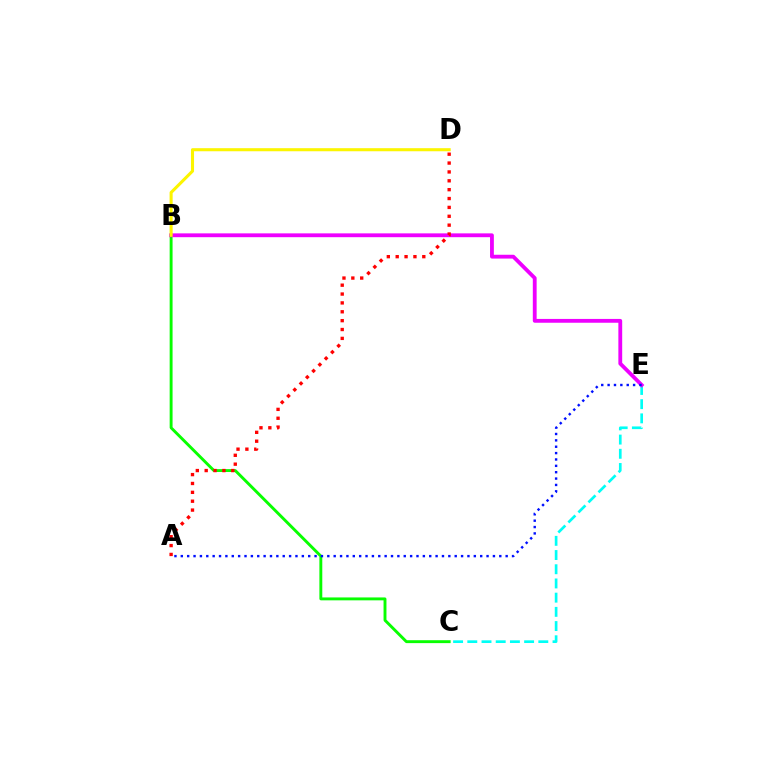{('B', 'C'): [{'color': '#08ff00', 'line_style': 'solid', 'thickness': 2.09}], ('C', 'E'): [{'color': '#00fff6', 'line_style': 'dashed', 'thickness': 1.93}], ('B', 'E'): [{'color': '#ee00ff', 'line_style': 'solid', 'thickness': 2.75}], ('A', 'D'): [{'color': '#ff0000', 'line_style': 'dotted', 'thickness': 2.41}], ('A', 'E'): [{'color': '#0010ff', 'line_style': 'dotted', 'thickness': 1.73}], ('B', 'D'): [{'color': '#fcf500', 'line_style': 'solid', 'thickness': 2.21}]}